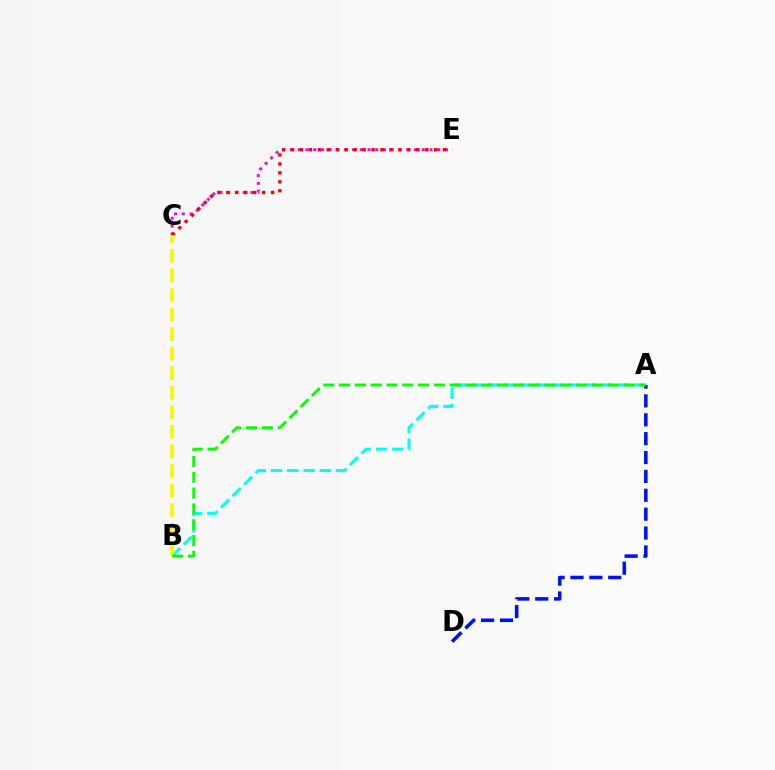{('C', 'E'): [{'color': '#ee00ff', 'line_style': 'dotted', 'thickness': 2.11}, {'color': '#ff0000', 'line_style': 'dotted', 'thickness': 2.43}], ('A', 'B'): [{'color': '#00fff6', 'line_style': 'dashed', 'thickness': 2.21}, {'color': '#08ff00', 'line_style': 'dashed', 'thickness': 2.15}], ('B', 'C'): [{'color': '#fcf500', 'line_style': 'dashed', 'thickness': 2.66}], ('A', 'D'): [{'color': '#0010ff', 'line_style': 'dashed', 'thickness': 2.56}]}